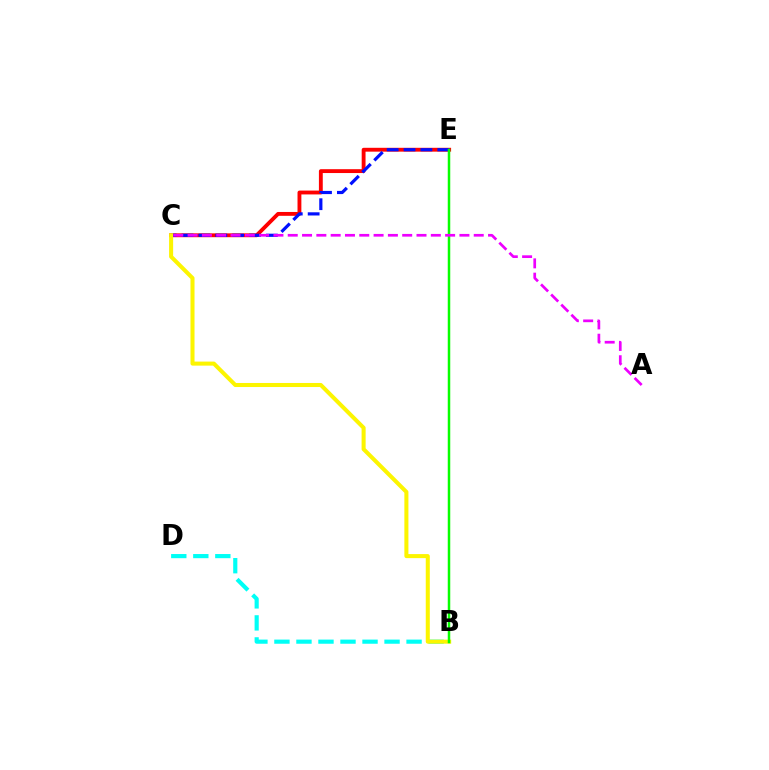{('B', 'D'): [{'color': '#00fff6', 'line_style': 'dashed', 'thickness': 2.99}], ('C', 'E'): [{'color': '#ff0000', 'line_style': 'solid', 'thickness': 2.78}, {'color': '#0010ff', 'line_style': 'dashed', 'thickness': 2.29}], ('B', 'C'): [{'color': '#fcf500', 'line_style': 'solid', 'thickness': 2.91}], ('B', 'E'): [{'color': '#08ff00', 'line_style': 'solid', 'thickness': 1.8}], ('A', 'C'): [{'color': '#ee00ff', 'line_style': 'dashed', 'thickness': 1.94}]}